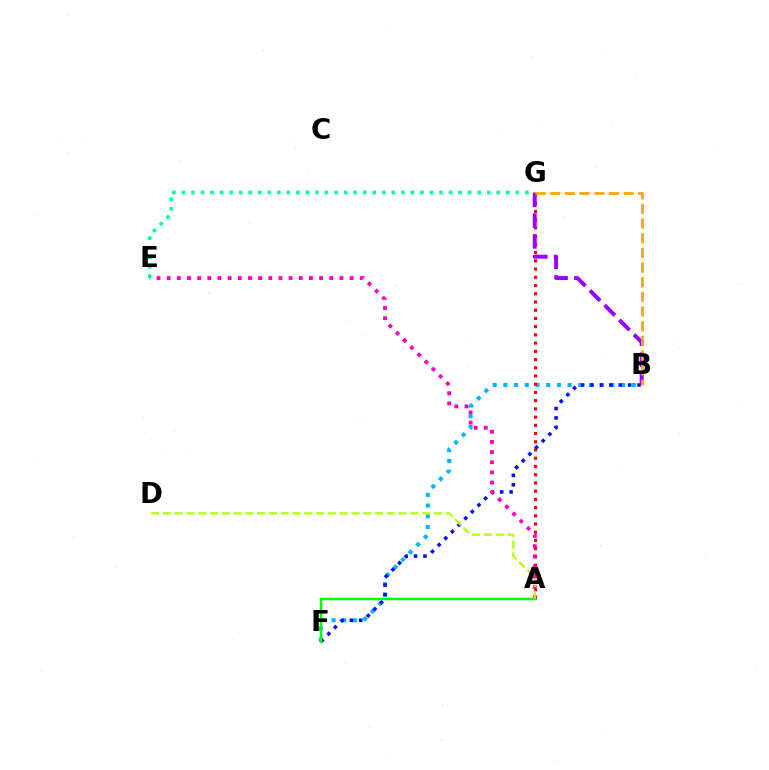{('B', 'F'): [{'color': '#00b5ff', 'line_style': 'dotted', 'thickness': 2.91}, {'color': '#0010ff', 'line_style': 'dotted', 'thickness': 2.55}], ('E', 'G'): [{'color': '#00ff9d', 'line_style': 'dotted', 'thickness': 2.59}], ('A', 'G'): [{'color': '#ff0000', 'line_style': 'dotted', 'thickness': 2.23}], ('B', 'G'): [{'color': '#9b00ff', 'line_style': 'dashed', 'thickness': 2.83}, {'color': '#ffa500', 'line_style': 'dashed', 'thickness': 1.99}], ('A', 'E'): [{'color': '#ff00bd', 'line_style': 'dotted', 'thickness': 2.76}], ('A', 'F'): [{'color': '#08ff00', 'line_style': 'solid', 'thickness': 1.8}], ('A', 'D'): [{'color': '#b3ff00', 'line_style': 'dashed', 'thickness': 1.6}]}